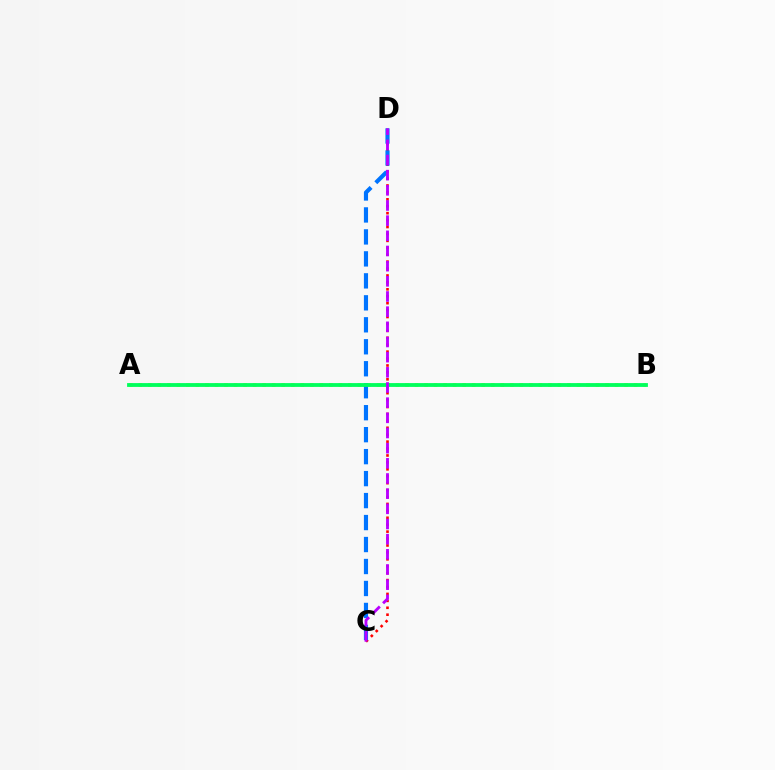{('C', 'D'): [{'color': '#ff0000', 'line_style': 'dotted', 'thickness': 1.88}, {'color': '#0074ff', 'line_style': 'dashed', 'thickness': 2.99}, {'color': '#b900ff', 'line_style': 'dashed', 'thickness': 2.06}], ('A', 'B'): [{'color': '#d1ff00', 'line_style': 'dotted', 'thickness': 2.59}, {'color': '#00ff5c', 'line_style': 'solid', 'thickness': 2.74}]}